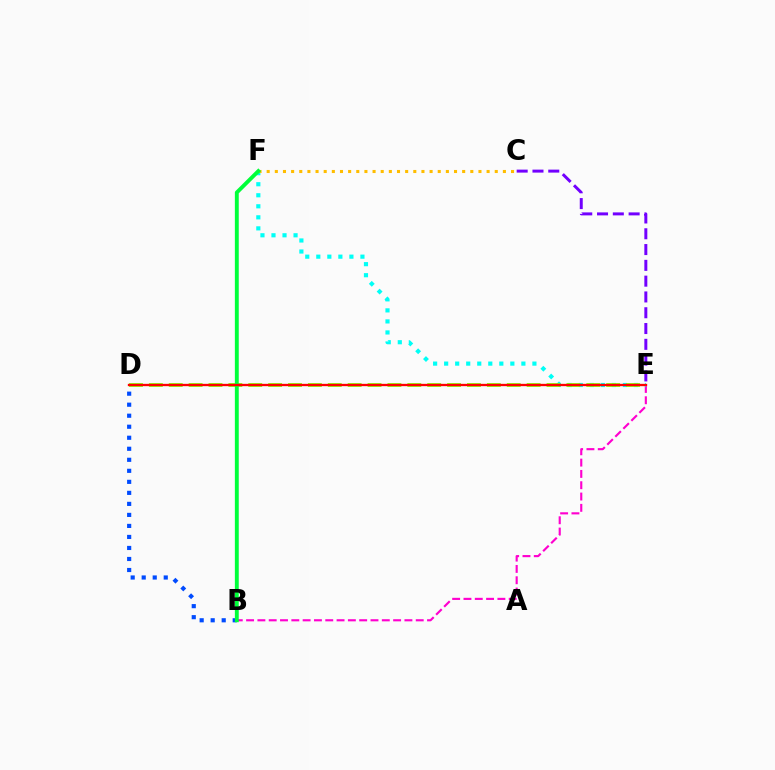{('B', 'E'): [{'color': '#ff00cf', 'line_style': 'dashed', 'thickness': 1.54}], ('E', 'F'): [{'color': '#00fff6', 'line_style': 'dotted', 'thickness': 3.0}], ('D', 'E'): [{'color': '#84ff00', 'line_style': 'dashed', 'thickness': 2.7}, {'color': '#ff0000', 'line_style': 'solid', 'thickness': 1.67}], ('C', 'F'): [{'color': '#ffbd00', 'line_style': 'dotted', 'thickness': 2.21}], ('C', 'E'): [{'color': '#7200ff', 'line_style': 'dashed', 'thickness': 2.15}], ('B', 'D'): [{'color': '#004bff', 'line_style': 'dotted', 'thickness': 2.99}], ('B', 'F'): [{'color': '#00ff39', 'line_style': 'solid', 'thickness': 2.79}]}